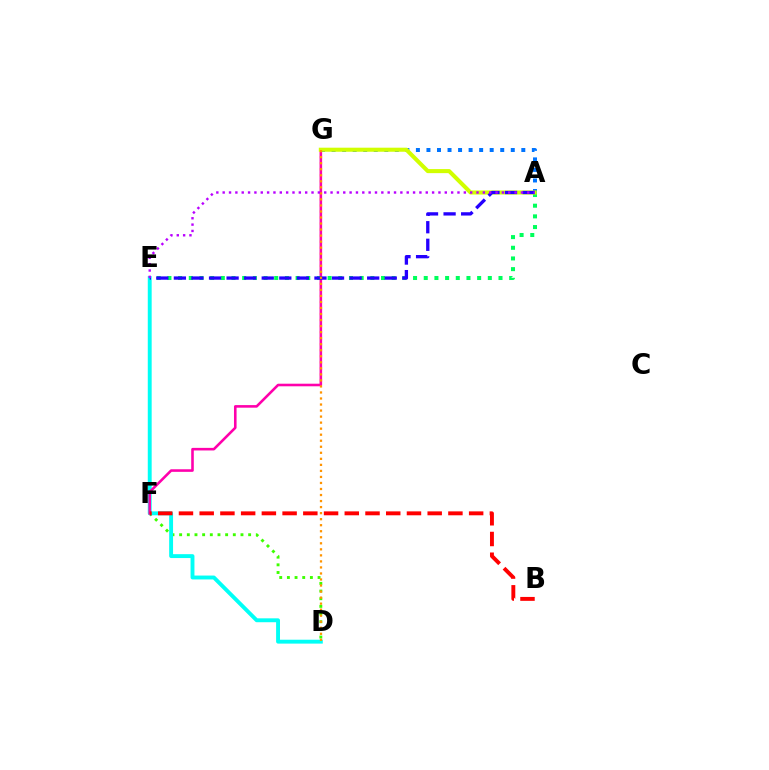{('D', 'F'): [{'color': '#3dff00', 'line_style': 'dotted', 'thickness': 2.08}], ('D', 'E'): [{'color': '#00fff6', 'line_style': 'solid', 'thickness': 2.8}], ('F', 'G'): [{'color': '#ff00ac', 'line_style': 'solid', 'thickness': 1.86}], ('A', 'E'): [{'color': '#00ff5c', 'line_style': 'dotted', 'thickness': 2.9}, {'color': '#2500ff', 'line_style': 'dashed', 'thickness': 2.39}, {'color': '#b900ff', 'line_style': 'dotted', 'thickness': 1.72}], ('A', 'G'): [{'color': '#0074ff', 'line_style': 'dotted', 'thickness': 2.86}, {'color': '#d1ff00', 'line_style': 'solid', 'thickness': 2.92}], ('D', 'G'): [{'color': '#ff9400', 'line_style': 'dotted', 'thickness': 1.64}], ('B', 'F'): [{'color': '#ff0000', 'line_style': 'dashed', 'thickness': 2.82}]}